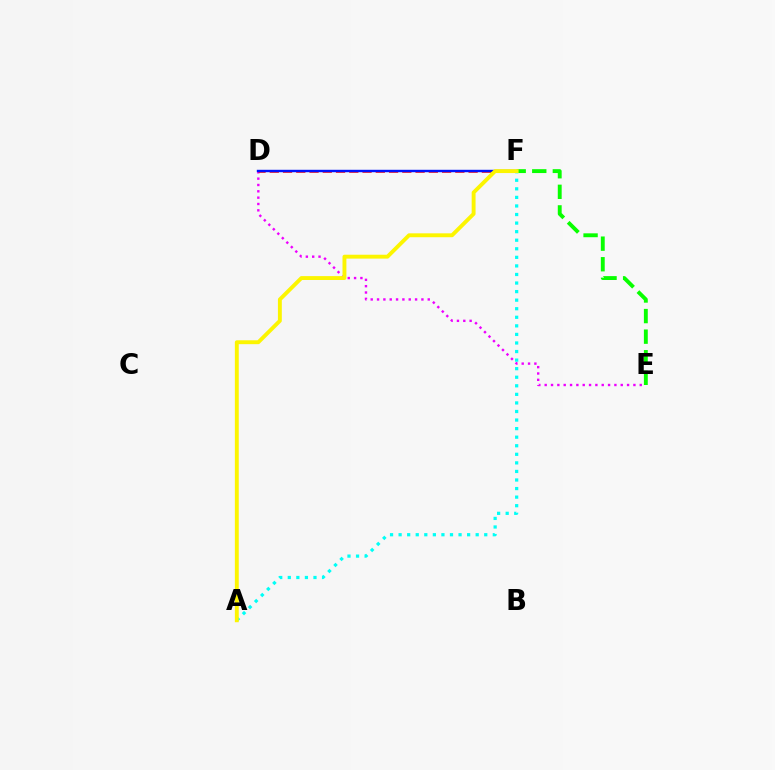{('D', 'E'): [{'color': '#ee00ff', 'line_style': 'dotted', 'thickness': 1.72}], ('D', 'F'): [{'color': '#ff0000', 'line_style': 'dashed', 'thickness': 1.8}, {'color': '#0010ff', 'line_style': 'solid', 'thickness': 1.74}], ('A', 'F'): [{'color': '#00fff6', 'line_style': 'dotted', 'thickness': 2.33}, {'color': '#fcf500', 'line_style': 'solid', 'thickness': 2.8}], ('E', 'F'): [{'color': '#08ff00', 'line_style': 'dashed', 'thickness': 2.8}]}